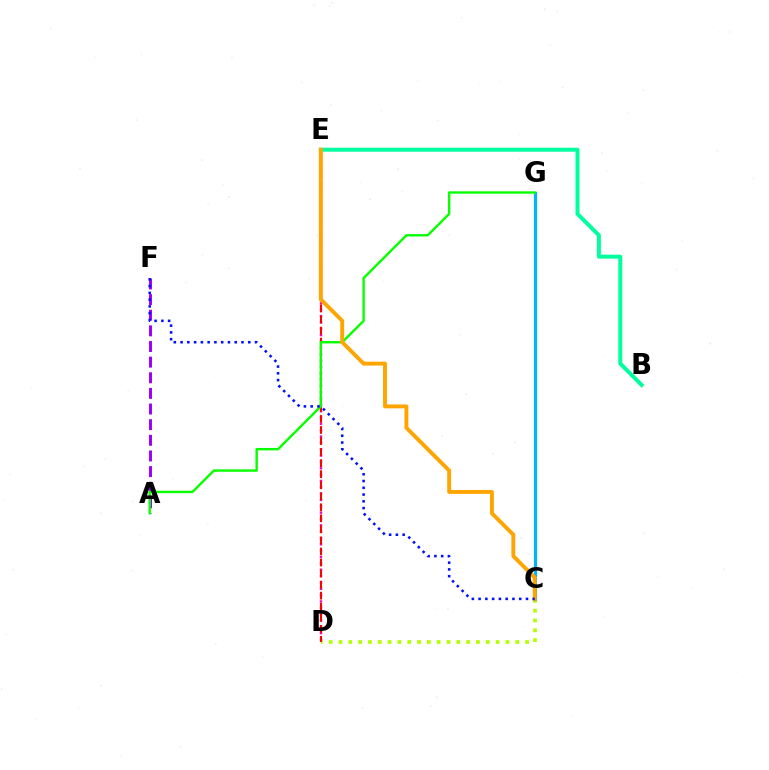{('D', 'E'): [{'color': '#ff00bd', 'line_style': 'dotted', 'thickness': 1.72}, {'color': '#ff0000', 'line_style': 'dashed', 'thickness': 1.5}], ('C', 'D'): [{'color': '#b3ff00', 'line_style': 'dotted', 'thickness': 2.67}], ('C', 'G'): [{'color': '#00b5ff', 'line_style': 'solid', 'thickness': 2.28}], ('B', 'E'): [{'color': '#00ff9d', 'line_style': 'solid', 'thickness': 2.85}], ('A', 'F'): [{'color': '#9b00ff', 'line_style': 'dashed', 'thickness': 2.12}], ('A', 'G'): [{'color': '#08ff00', 'line_style': 'solid', 'thickness': 1.73}], ('C', 'E'): [{'color': '#ffa500', 'line_style': 'solid', 'thickness': 2.81}], ('C', 'F'): [{'color': '#0010ff', 'line_style': 'dotted', 'thickness': 1.84}]}